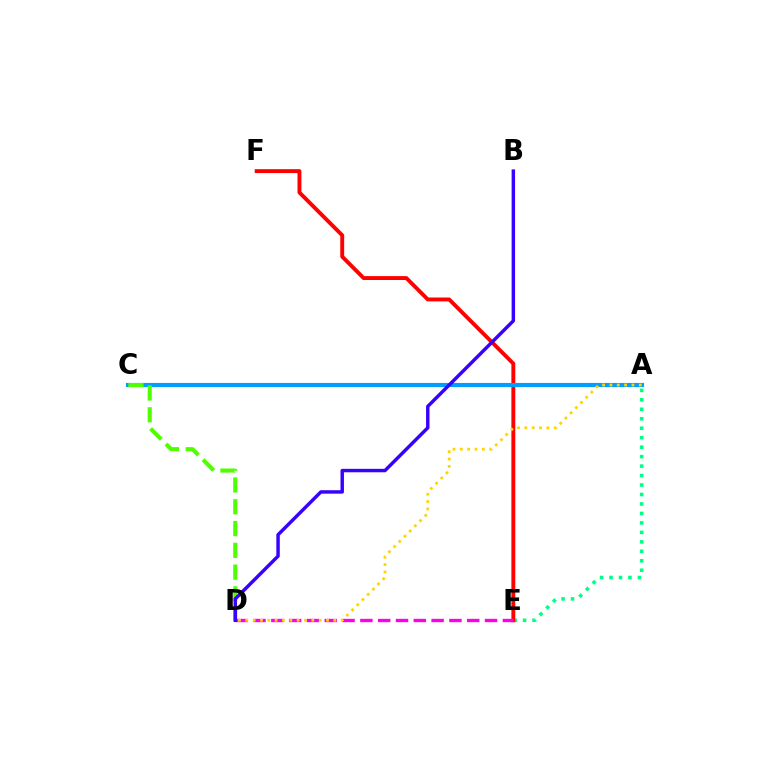{('A', 'E'): [{'color': '#00ff86', 'line_style': 'dotted', 'thickness': 2.57}], ('E', 'F'): [{'color': '#ff0000', 'line_style': 'solid', 'thickness': 2.8}], ('A', 'C'): [{'color': '#009eff', 'line_style': 'solid', 'thickness': 2.96}], ('C', 'D'): [{'color': '#4fff00', 'line_style': 'dashed', 'thickness': 2.96}], ('D', 'E'): [{'color': '#ff00ed', 'line_style': 'dashed', 'thickness': 2.42}], ('B', 'D'): [{'color': '#3700ff', 'line_style': 'solid', 'thickness': 2.48}], ('A', 'D'): [{'color': '#ffd500', 'line_style': 'dotted', 'thickness': 1.99}]}